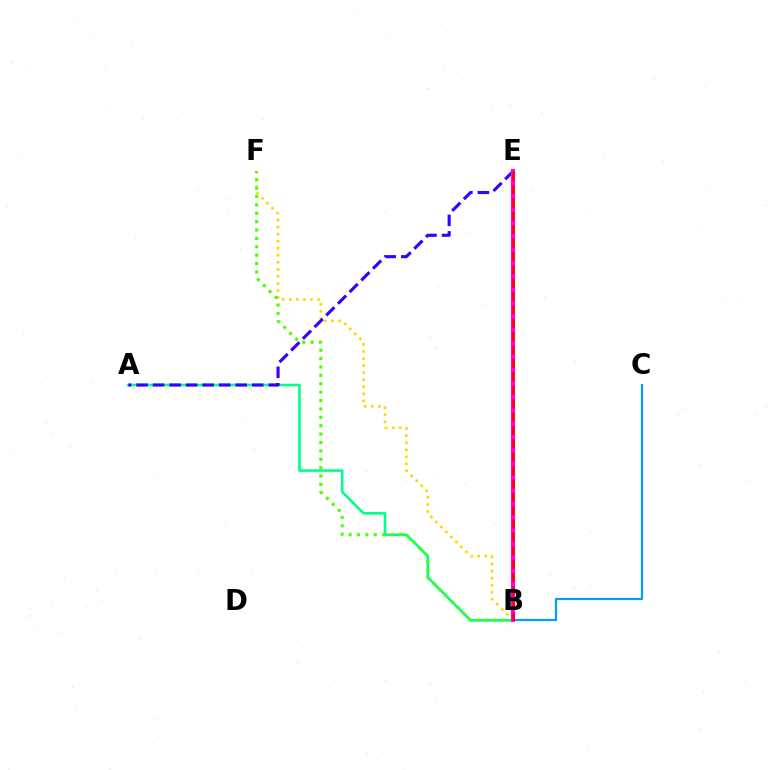{('A', 'B'): [{'color': '#00ff86', 'line_style': 'solid', 'thickness': 1.88}], ('B', 'F'): [{'color': '#ffd500', 'line_style': 'dotted', 'thickness': 1.92}, {'color': '#4fff00', 'line_style': 'dotted', 'thickness': 2.28}], ('B', 'C'): [{'color': '#009eff', 'line_style': 'solid', 'thickness': 1.6}], ('A', 'E'): [{'color': '#3700ff', 'line_style': 'dashed', 'thickness': 2.24}], ('B', 'E'): [{'color': '#ff00ed', 'line_style': 'solid', 'thickness': 2.97}, {'color': '#ff0000', 'line_style': 'dashed', 'thickness': 1.82}]}